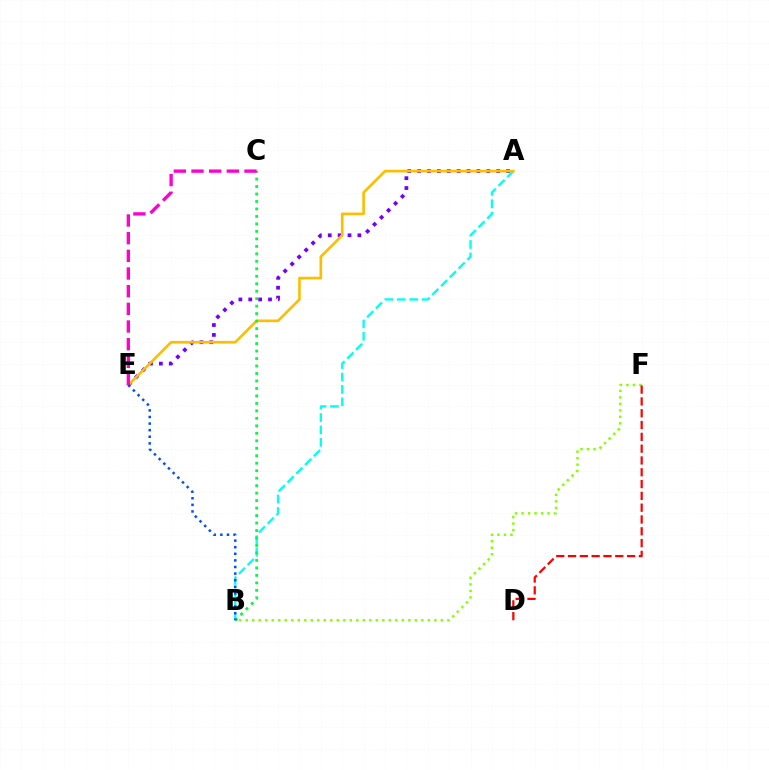{('A', 'E'): [{'color': '#7200ff', 'line_style': 'dotted', 'thickness': 2.69}, {'color': '#ffbd00', 'line_style': 'solid', 'thickness': 1.9}], ('A', 'B'): [{'color': '#00fff6', 'line_style': 'dashed', 'thickness': 1.68}], ('B', 'F'): [{'color': '#84ff00', 'line_style': 'dotted', 'thickness': 1.77}], ('D', 'F'): [{'color': '#ff0000', 'line_style': 'dashed', 'thickness': 1.6}], ('B', 'C'): [{'color': '#00ff39', 'line_style': 'dotted', 'thickness': 2.03}], ('C', 'E'): [{'color': '#ff00cf', 'line_style': 'dashed', 'thickness': 2.4}], ('B', 'E'): [{'color': '#004bff', 'line_style': 'dotted', 'thickness': 1.79}]}